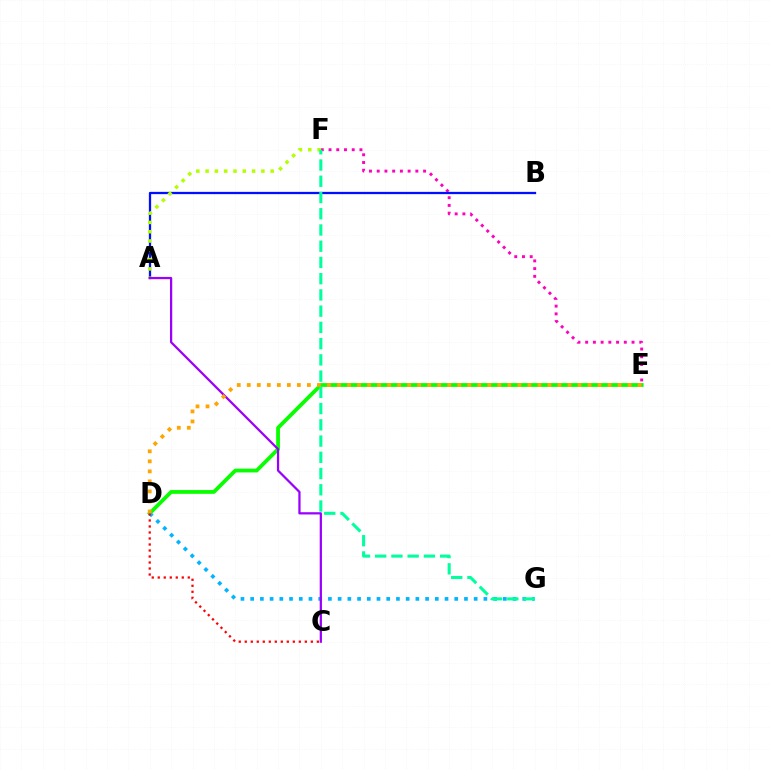{('E', 'F'): [{'color': '#ff00bd', 'line_style': 'dotted', 'thickness': 2.1}], ('D', 'E'): [{'color': '#08ff00', 'line_style': 'solid', 'thickness': 2.72}, {'color': '#ffa500', 'line_style': 'dotted', 'thickness': 2.72}], ('A', 'B'): [{'color': '#0010ff', 'line_style': 'solid', 'thickness': 1.64}], ('A', 'F'): [{'color': '#b3ff00', 'line_style': 'dotted', 'thickness': 2.53}], ('D', 'G'): [{'color': '#00b5ff', 'line_style': 'dotted', 'thickness': 2.64}], ('F', 'G'): [{'color': '#00ff9d', 'line_style': 'dashed', 'thickness': 2.21}], ('A', 'C'): [{'color': '#9b00ff', 'line_style': 'solid', 'thickness': 1.62}], ('C', 'D'): [{'color': '#ff0000', 'line_style': 'dotted', 'thickness': 1.63}]}